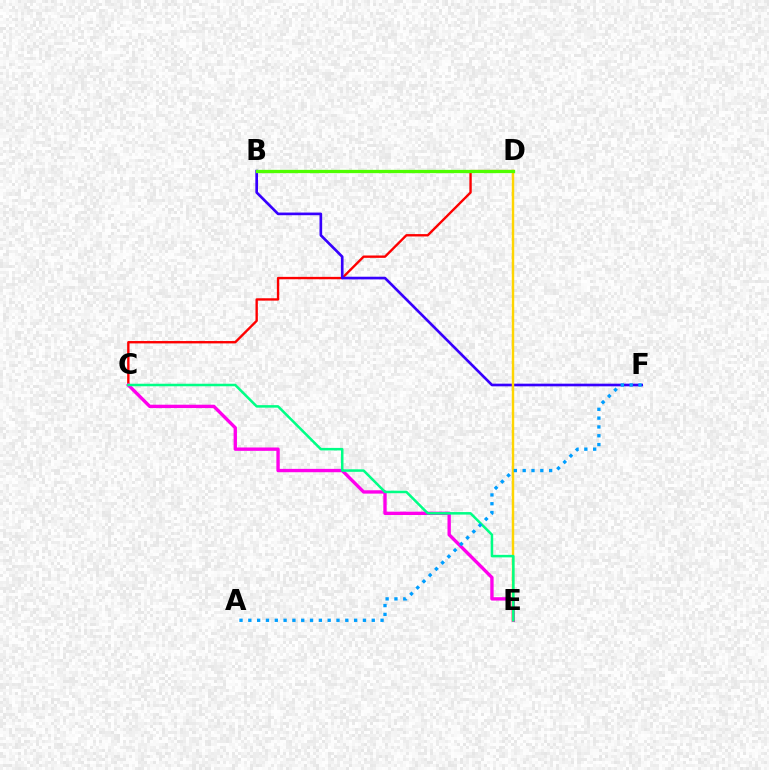{('C', 'D'): [{'color': '#ff0000', 'line_style': 'solid', 'thickness': 1.71}], ('B', 'F'): [{'color': '#3700ff', 'line_style': 'solid', 'thickness': 1.92}], ('C', 'E'): [{'color': '#ff00ed', 'line_style': 'solid', 'thickness': 2.41}, {'color': '#00ff86', 'line_style': 'solid', 'thickness': 1.82}], ('D', 'E'): [{'color': '#ffd500', 'line_style': 'solid', 'thickness': 1.75}], ('B', 'D'): [{'color': '#4fff00', 'line_style': 'solid', 'thickness': 2.37}], ('A', 'F'): [{'color': '#009eff', 'line_style': 'dotted', 'thickness': 2.4}]}